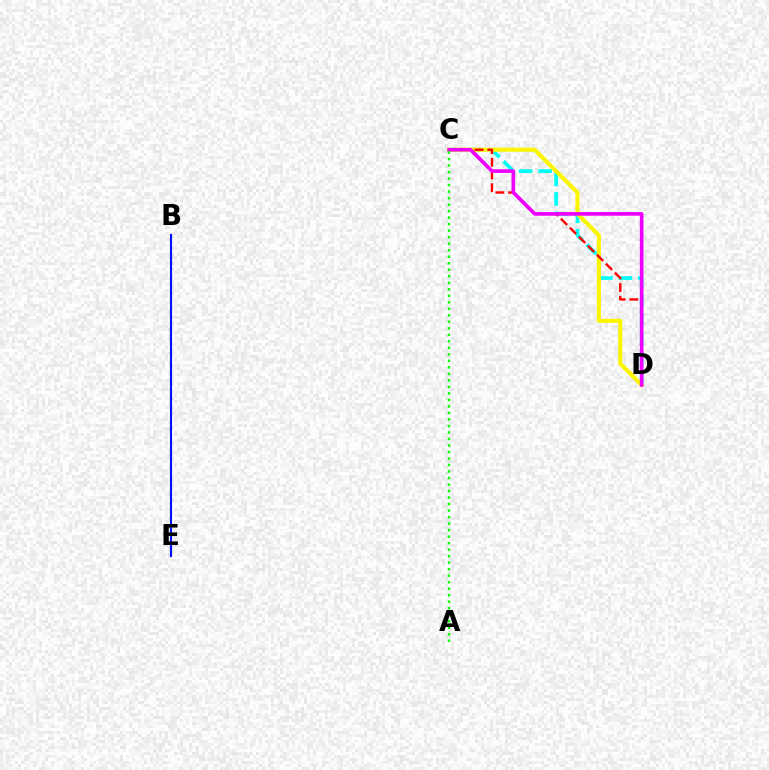{('C', 'D'): [{'color': '#00fff6', 'line_style': 'dashed', 'thickness': 2.64}, {'color': '#fcf500', 'line_style': 'solid', 'thickness': 2.95}, {'color': '#ff0000', 'line_style': 'dashed', 'thickness': 1.73}, {'color': '#ee00ff', 'line_style': 'solid', 'thickness': 2.62}], ('B', 'E'): [{'color': '#0010ff', 'line_style': 'solid', 'thickness': 1.54}], ('A', 'C'): [{'color': '#08ff00', 'line_style': 'dotted', 'thickness': 1.77}]}